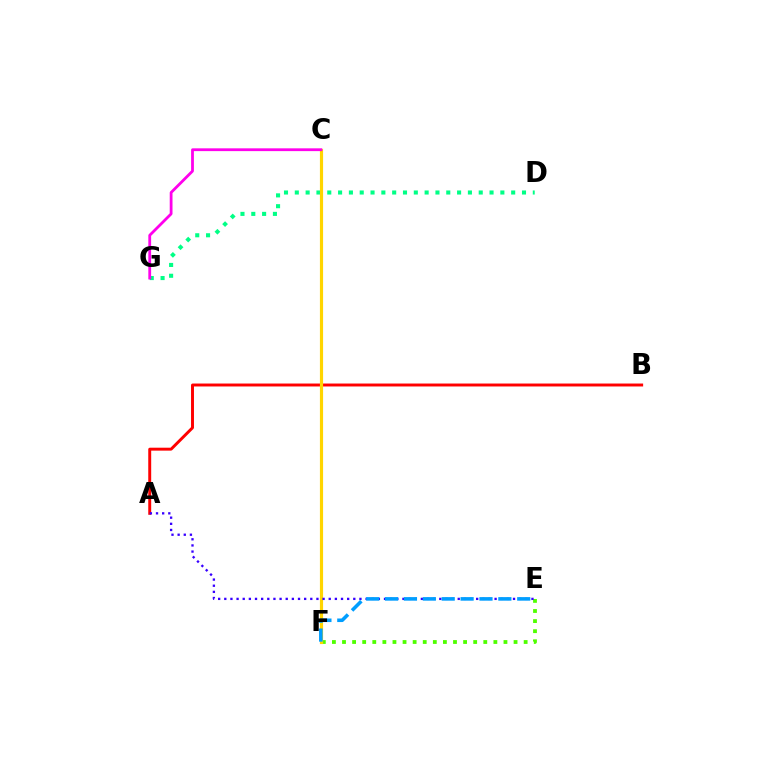{('D', 'G'): [{'color': '#00ff86', 'line_style': 'dotted', 'thickness': 2.94}], ('E', 'F'): [{'color': '#4fff00', 'line_style': 'dotted', 'thickness': 2.74}, {'color': '#009eff', 'line_style': 'dashed', 'thickness': 2.56}], ('A', 'B'): [{'color': '#ff0000', 'line_style': 'solid', 'thickness': 2.12}], ('C', 'F'): [{'color': '#ffd500', 'line_style': 'solid', 'thickness': 2.28}], ('C', 'G'): [{'color': '#ff00ed', 'line_style': 'solid', 'thickness': 2.01}], ('A', 'E'): [{'color': '#3700ff', 'line_style': 'dotted', 'thickness': 1.67}]}